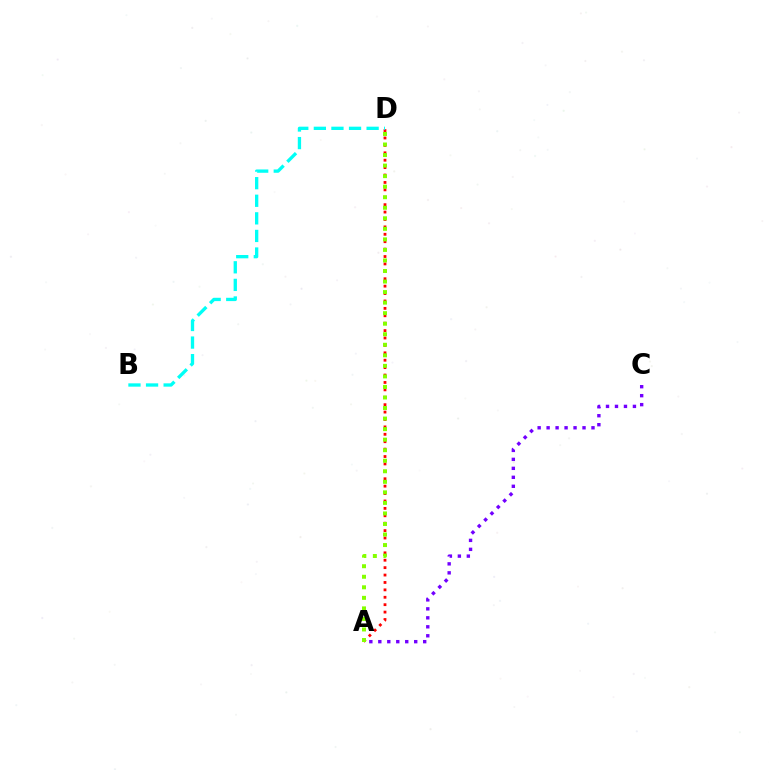{('A', 'D'): [{'color': '#ff0000', 'line_style': 'dotted', 'thickness': 2.01}, {'color': '#84ff00', 'line_style': 'dotted', 'thickness': 2.86}], ('A', 'C'): [{'color': '#7200ff', 'line_style': 'dotted', 'thickness': 2.44}], ('B', 'D'): [{'color': '#00fff6', 'line_style': 'dashed', 'thickness': 2.39}]}